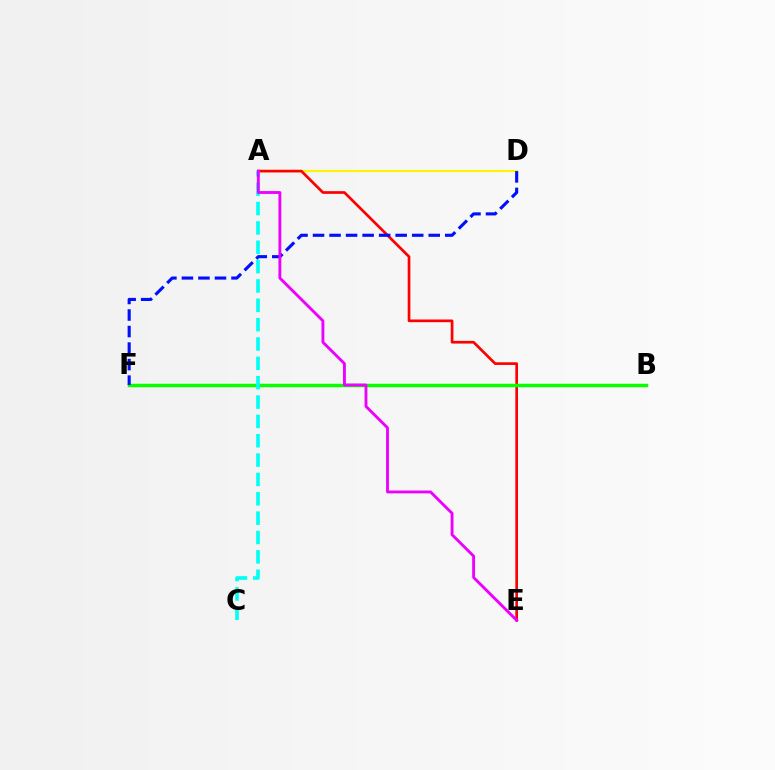{('A', 'D'): [{'color': '#fcf500', 'line_style': 'solid', 'thickness': 1.56}], ('A', 'E'): [{'color': '#ff0000', 'line_style': 'solid', 'thickness': 1.94}, {'color': '#ee00ff', 'line_style': 'solid', 'thickness': 2.06}], ('B', 'F'): [{'color': '#08ff00', 'line_style': 'solid', 'thickness': 2.49}], ('A', 'C'): [{'color': '#00fff6', 'line_style': 'dashed', 'thickness': 2.63}], ('D', 'F'): [{'color': '#0010ff', 'line_style': 'dashed', 'thickness': 2.25}]}